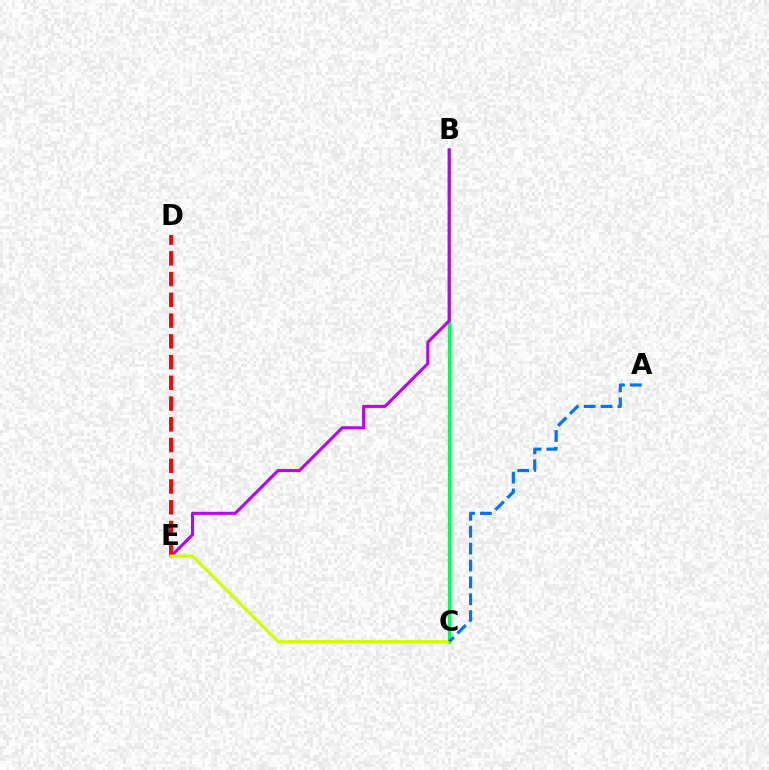{('B', 'C'): [{'color': '#00ff5c', 'line_style': 'solid', 'thickness': 2.37}], ('B', 'E'): [{'color': '#b900ff', 'line_style': 'solid', 'thickness': 2.21}], ('D', 'E'): [{'color': '#ff0000', 'line_style': 'dashed', 'thickness': 2.82}], ('C', 'E'): [{'color': '#d1ff00', 'line_style': 'solid', 'thickness': 2.29}], ('A', 'C'): [{'color': '#0074ff', 'line_style': 'dashed', 'thickness': 2.29}]}